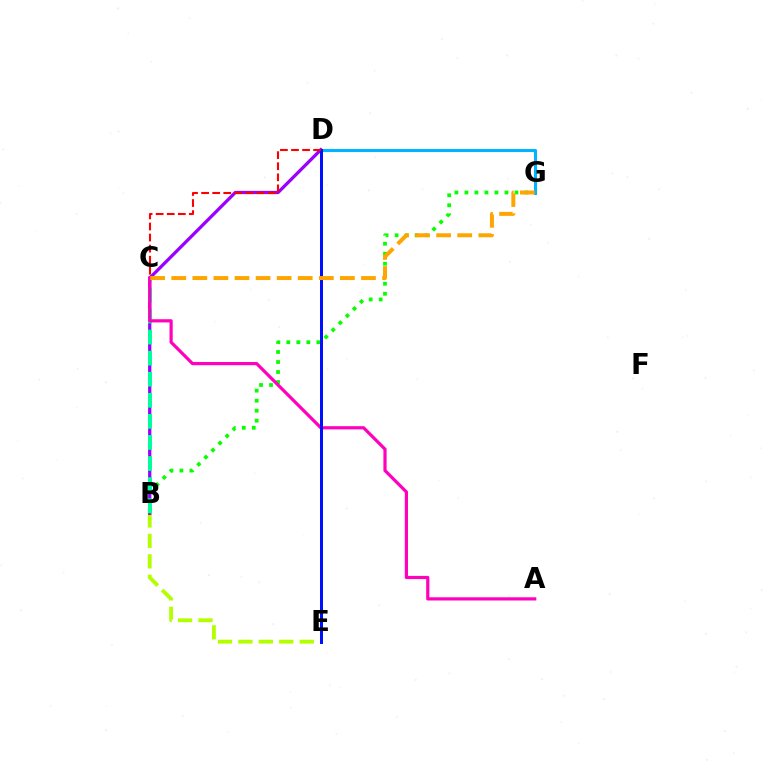{('D', 'G'): [{'color': '#00b5ff', 'line_style': 'solid', 'thickness': 2.2}], ('B', 'E'): [{'color': '#b3ff00', 'line_style': 'dashed', 'thickness': 2.78}], ('B', 'D'): [{'color': '#9b00ff', 'line_style': 'solid', 'thickness': 2.34}], ('B', 'G'): [{'color': '#08ff00', 'line_style': 'dotted', 'thickness': 2.72}], ('B', 'C'): [{'color': '#00ff9d', 'line_style': 'dashed', 'thickness': 2.86}], ('A', 'C'): [{'color': '#ff00bd', 'line_style': 'solid', 'thickness': 2.31}], ('D', 'E'): [{'color': '#0010ff', 'line_style': 'solid', 'thickness': 2.16}], ('C', 'G'): [{'color': '#ffa500', 'line_style': 'dashed', 'thickness': 2.86}], ('C', 'D'): [{'color': '#ff0000', 'line_style': 'dashed', 'thickness': 1.5}]}